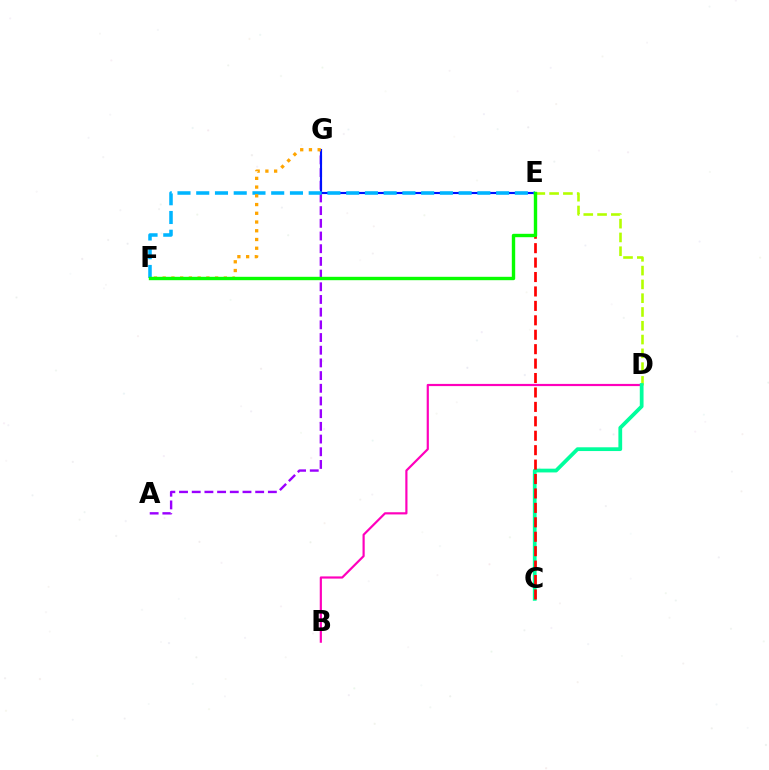{('A', 'G'): [{'color': '#9b00ff', 'line_style': 'dashed', 'thickness': 1.72}], ('B', 'D'): [{'color': '#ff00bd', 'line_style': 'solid', 'thickness': 1.57}], ('D', 'E'): [{'color': '#b3ff00', 'line_style': 'dashed', 'thickness': 1.87}], ('E', 'G'): [{'color': '#0010ff', 'line_style': 'solid', 'thickness': 1.54}], ('C', 'D'): [{'color': '#00ff9d', 'line_style': 'solid', 'thickness': 2.71}], ('C', 'E'): [{'color': '#ff0000', 'line_style': 'dashed', 'thickness': 1.96}], ('E', 'F'): [{'color': '#00b5ff', 'line_style': 'dashed', 'thickness': 2.55}, {'color': '#08ff00', 'line_style': 'solid', 'thickness': 2.44}], ('F', 'G'): [{'color': '#ffa500', 'line_style': 'dotted', 'thickness': 2.37}]}